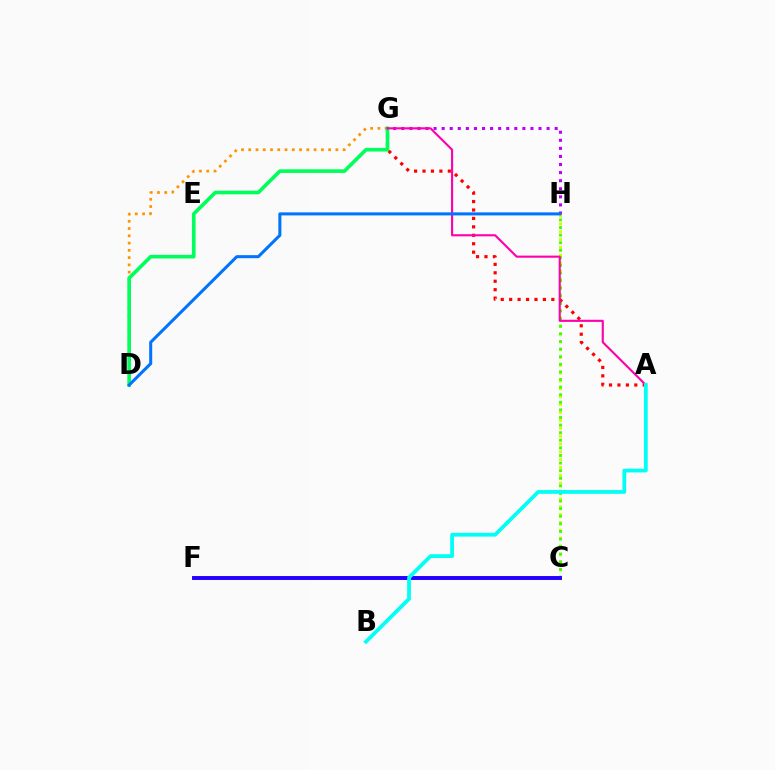{('C', 'H'): [{'color': '#d1ff00', 'line_style': 'dotted', 'thickness': 2.14}, {'color': '#3dff00', 'line_style': 'dotted', 'thickness': 2.06}], ('D', 'G'): [{'color': '#ff9400', 'line_style': 'dotted', 'thickness': 1.97}, {'color': '#00ff5c', 'line_style': 'solid', 'thickness': 2.62}], ('C', 'F'): [{'color': '#2500ff', 'line_style': 'solid', 'thickness': 2.83}], ('A', 'G'): [{'color': '#ff0000', 'line_style': 'dotted', 'thickness': 2.29}, {'color': '#ff00ac', 'line_style': 'solid', 'thickness': 1.53}], ('G', 'H'): [{'color': '#b900ff', 'line_style': 'dotted', 'thickness': 2.19}], ('D', 'H'): [{'color': '#0074ff', 'line_style': 'solid', 'thickness': 2.19}], ('A', 'B'): [{'color': '#00fff6', 'line_style': 'solid', 'thickness': 2.72}]}